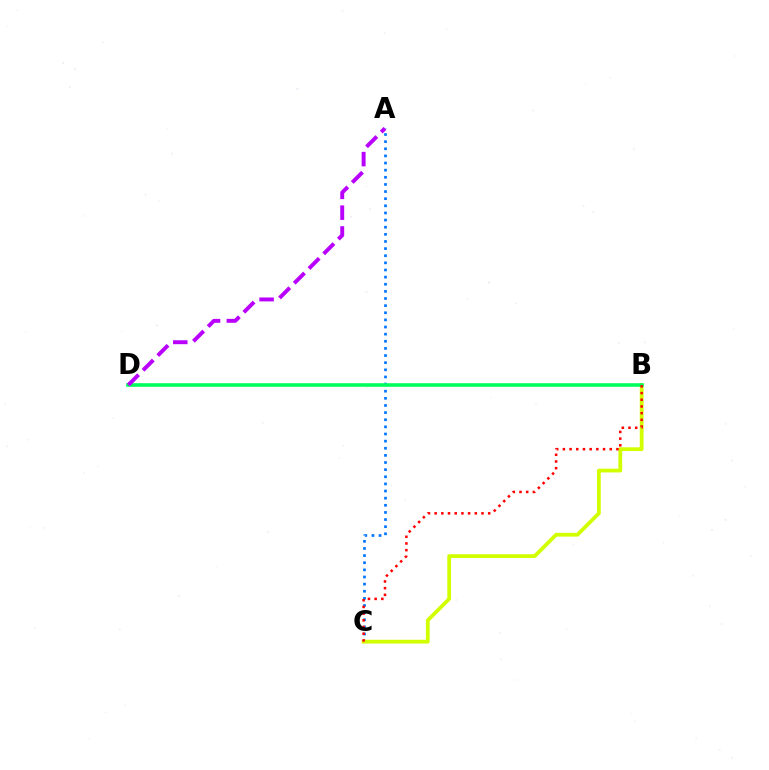{('A', 'C'): [{'color': '#0074ff', 'line_style': 'dotted', 'thickness': 1.94}], ('B', 'C'): [{'color': '#d1ff00', 'line_style': 'solid', 'thickness': 2.72}, {'color': '#ff0000', 'line_style': 'dotted', 'thickness': 1.82}], ('B', 'D'): [{'color': '#00ff5c', 'line_style': 'solid', 'thickness': 2.58}], ('A', 'D'): [{'color': '#b900ff', 'line_style': 'dashed', 'thickness': 2.83}]}